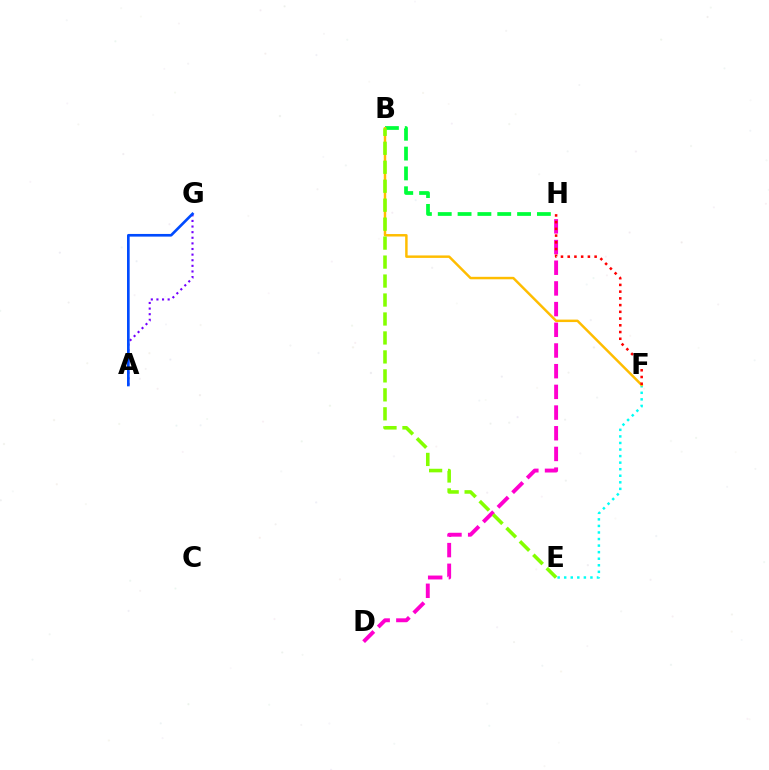{('D', 'H'): [{'color': '#ff00cf', 'line_style': 'dashed', 'thickness': 2.81}], ('A', 'G'): [{'color': '#7200ff', 'line_style': 'dotted', 'thickness': 1.53}, {'color': '#004bff', 'line_style': 'solid', 'thickness': 1.92}], ('B', 'H'): [{'color': '#00ff39', 'line_style': 'dashed', 'thickness': 2.69}], ('E', 'F'): [{'color': '#00fff6', 'line_style': 'dotted', 'thickness': 1.78}], ('B', 'F'): [{'color': '#ffbd00', 'line_style': 'solid', 'thickness': 1.78}], ('B', 'E'): [{'color': '#84ff00', 'line_style': 'dashed', 'thickness': 2.58}], ('F', 'H'): [{'color': '#ff0000', 'line_style': 'dotted', 'thickness': 1.83}]}